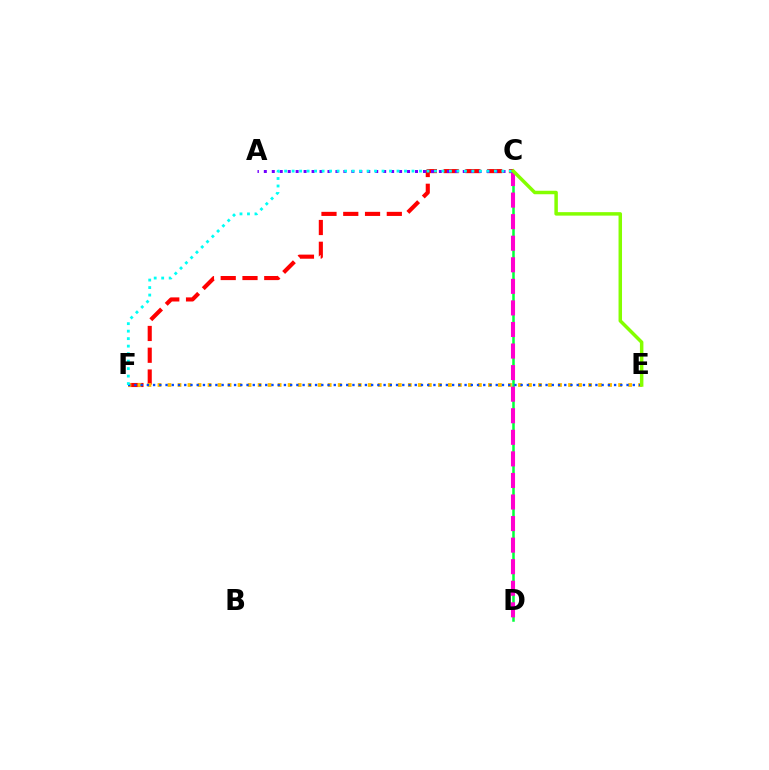{('C', 'D'): [{'color': '#00ff39', 'line_style': 'solid', 'thickness': 1.81}, {'color': '#ff00cf', 'line_style': 'dashed', 'thickness': 2.93}], ('C', 'F'): [{'color': '#ff0000', 'line_style': 'dashed', 'thickness': 2.96}, {'color': '#00fff6', 'line_style': 'dotted', 'thickness': 2.04}], ('E', 'F'): [{'color': '#ffbd00', 'line_style': 'dotted', 'thickness': 2.72}, {'color': '#004bff', 'line_style': 'dotted', 'thickness': 1.69}], ('A', 'C'): [{'color': '#7200ff', 'line_style': 'dotted', 'thickness': 2.16}], ('C', 'E'): [{'color': '#84ff00', 'line_style': 'solid', 'thickness': 2.51}]}